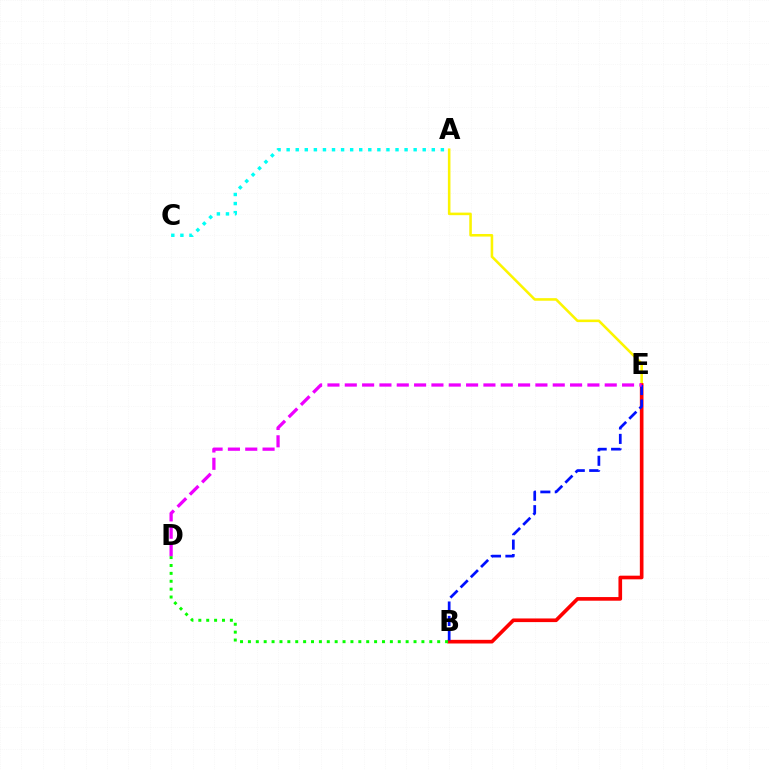{('A', 'E'): [{'color': '#fcf500', 'line_style': 'solid', 'thickness': 1.85}], ('B', 'E'): [{'color': '#ff0000', 'line_style': 'solid', 'thickness': 2.63}, {'color': '#0010ff', 'line_style': 'dashed', 'thickness': 1.96}], ('A', 'C'): [{'color': '#00fff6', 'line_style': 'dotted', 'thickness': 2.46}], ('B', 'D'): [{'color': '#08ff00', 'line_style': 'dotted', 'thickness': 2.14}], ('D', 'E'): [{'color': '#ee00ff', 'line_style': 'dashed', 'thickness': 2.35}]}